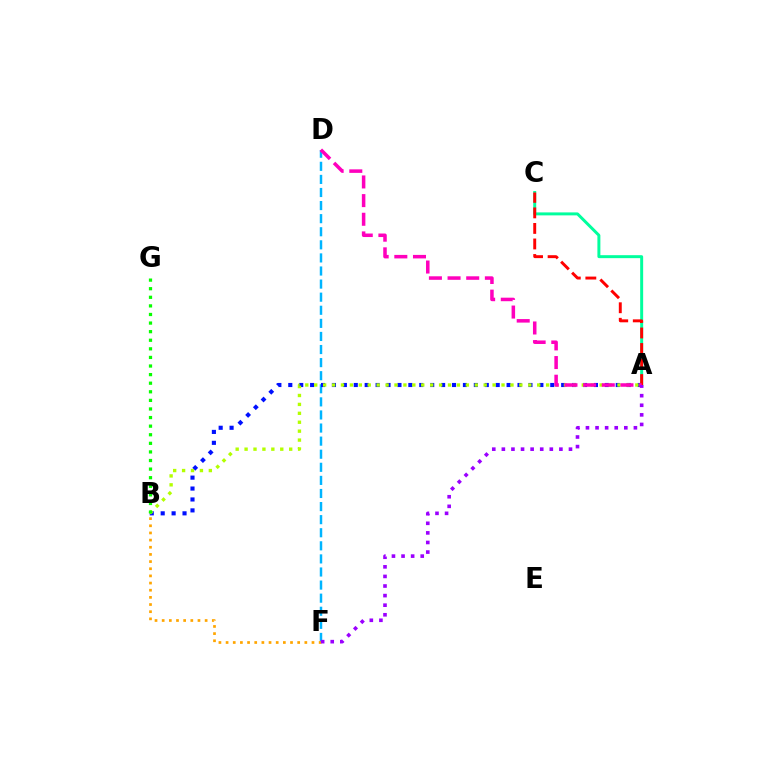{('A', 'C'): [{'color': '#00ff9d', 'line_style': 'solid', 'thickness': 2.14}, {'color': '#ff0000', 'line_style': 'dashed', 'thickness': 2.11}], ('D', 'F'): [{'color': '#00b5ff', 'line_style': 'dashed', 'thickness': 1.78}], ('B', 'F'): [{'color': '#ffa500', 'line_style': 'dotted', 'thickness': 1.95}], ('A', 'B'): [{'color': '#0010ff', 'line_style': 'dotted', 'thickness': 2.97}, {'color': '#b3ff00', 'line_style': 'dotted', 'thickness': 2.42}], ('A', 'D'): [{'color': '#ff00bd', 'line_style': 'dashed', 'thickness': 2.53}], ('B', 'G'): [{'color': '#08ff00', 'line_style': 'dotted', 'thickness': 2.33}], ('A', 'F'): [{'color': '#9b00ff', 'line_style': 'dotted', 'thickness': 2.61}]}